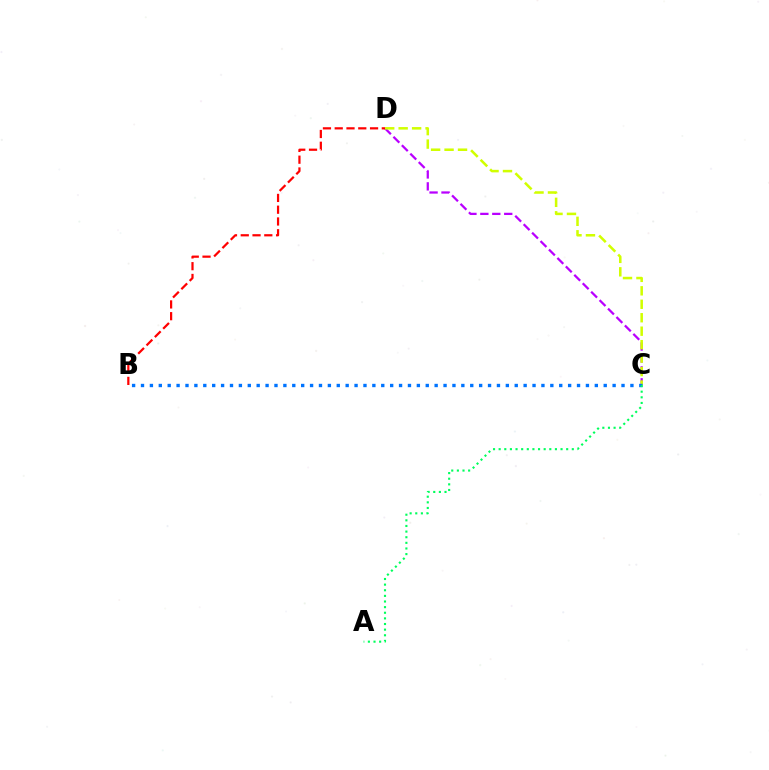{('C', 'D'): [{'color': '#b900ff', 'line_style': 'dashed', 'thickness': 1.62}, {'color': '#d1ff00', 'line_style': 'dashed', 'thickness': 1.83}], ('B', 'D'): [{'color': '#ff0000', 'line_style': 'dashed', 'thickness': 1.6}], ('B', 'C'): [{'color': '#0074ff', 'line_style': 'dotted', 'thickness': 2.42}], ('A', 'C'): [{'color': '#00ff5c', 'line_style': 'dotted', 'thickness': 1.53}]}